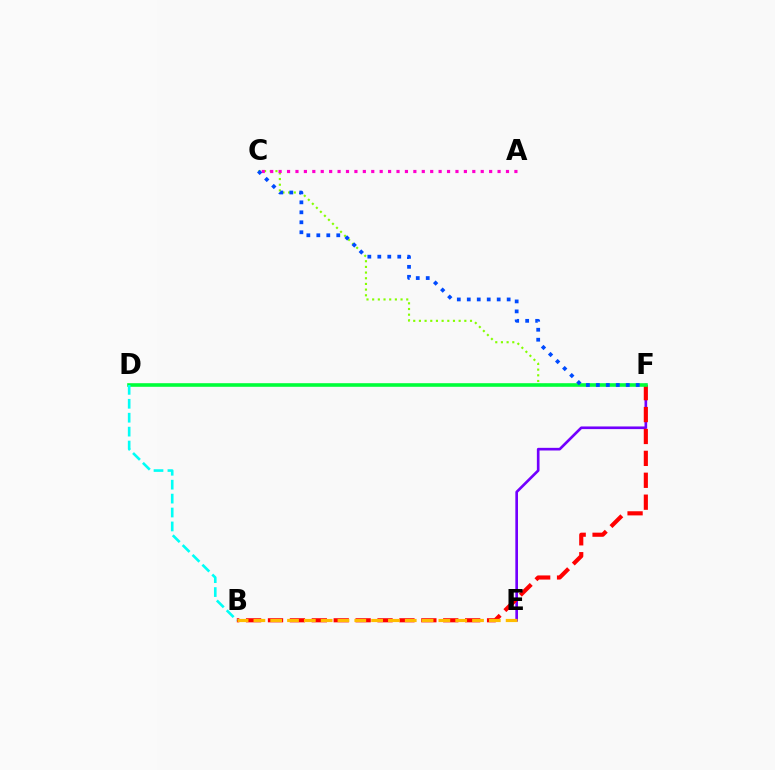{('C', 'F'): [{'color': '#84ff00', 'line_style': 'dotted', 'thickness': 1.54}, {'color': '#004bff', 'line_style': 'dotted', 'thickness': 2.71}], ('E', 'F'): [{'color': '#7200ff', 'line_style': 'solid', 'thickness': 1.91}], ('A', 'C'): [{'color': '#ff00cf', 'line_style': 'dotted', 'thickness': 2.29}], ('B', 'F'): [{'color': '#ff0000', 'line_style': 'dashed', 'thickness': 2.98}], ('D', 'F'): [{'color': '#00ff39', 'line_style': 'solid', 'thickness': 2.59}], ('B', 'E'): [{'color': '#ffbd00', 'line_style': 'dashed', 'thickness': 2.28}], ('B', 'D'): [{'color': '#00fff6', 'line_style': 'dashed', 'thickness': 1.89}]}